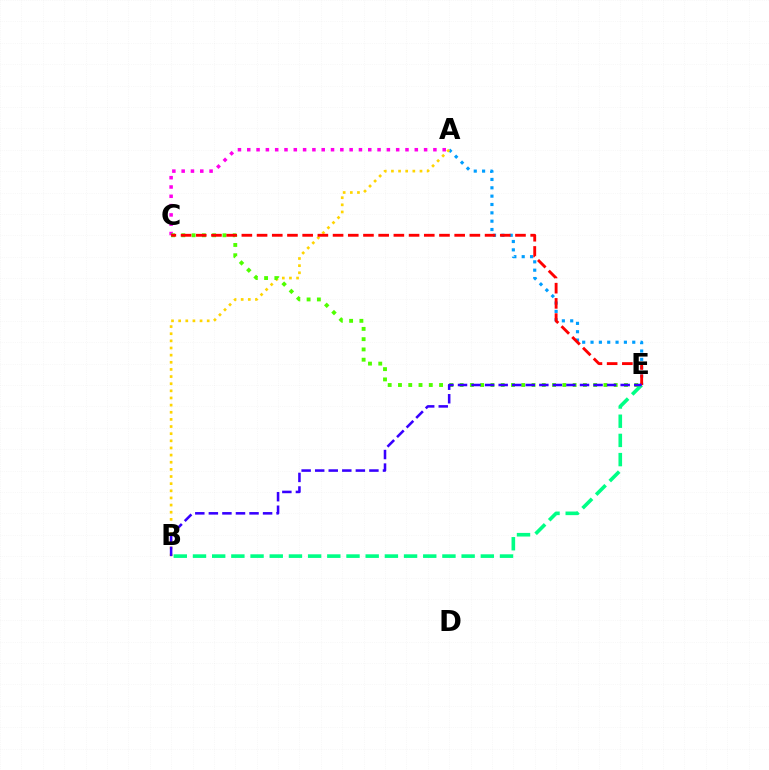{('A', 'E'): [{'color': '#009eff', 'line_style': 'dotted', 'thickness': 2.27}], ('A', 'B'): [{'color': '#ffd500', 'line_style': 'dotted', 'thickness': 1.94}], ('A', 'C'): [{'color': '#ff00ed', 'line_style': 'dotted', 'thickness': 2.53}], ('C', 'E'): [{'color': '#4fff00', 'line_style': 'dotted', 'thickness': 2.79}, {'color': '#ff0000', 'line_style': 'dashed', 'thickness': 2.07}], ('B', 'E'): [{'color': '#00ff86', 'line_style': 'dashed', 'thickness': 2.61}, {'color': '#3700ff', 'line_style': 'dashed', 'thickness': 1.84}]}